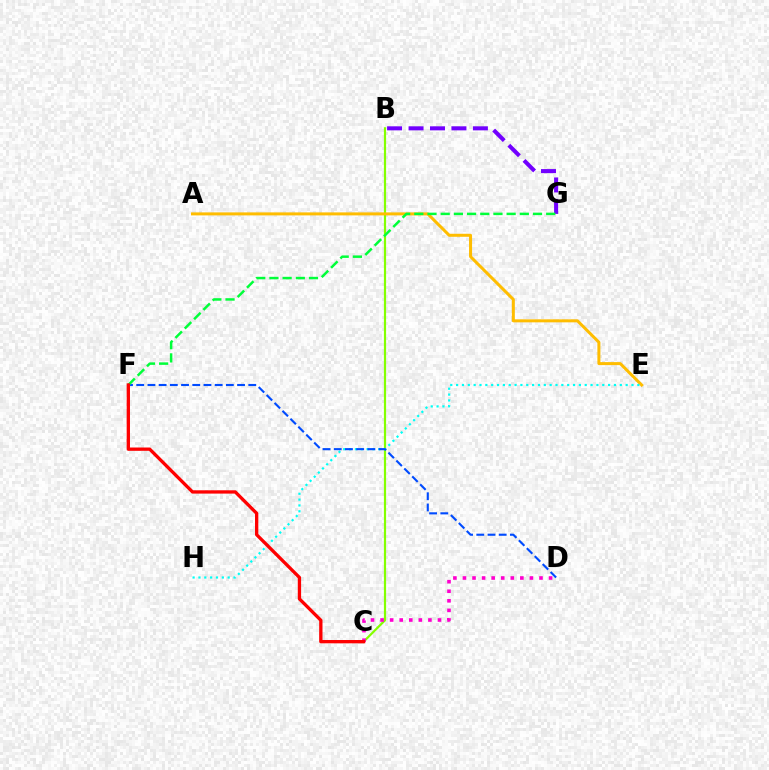{('B', 'G'): [{'color': '#7200ff', 'line_style': 'dashed', 'thickness': 2.91}], ('B', 'C'): [{'color': '#84ff00', 'line_style': 'solid', 'thickness': 1.58}], ('A', 'E'): [{'color': '#ffbd00', 'line_style': 'solid', 'thickness': 2.17}], ('C', 'D'): [{'color': '#ff00cf', 'line_style': 'dotted', 'thickness': 2.6}], ('E', 'H'): [{'color': '#00fff6', 'line_style': 'dotted', 'thickness': 1.59}], ('D', 'F'): [{'color': '#004bff', 'line_style': 'dashed', 'thickness': 1.52}], ('F', 'G'): [{'color': '#00ff39', 'line_style': 'dashed', 'thickness': 1.79}], ('C', 'F'): [{'color': '#ff0000', 'line_style': 'solid', 'thickness': 2.38}]}